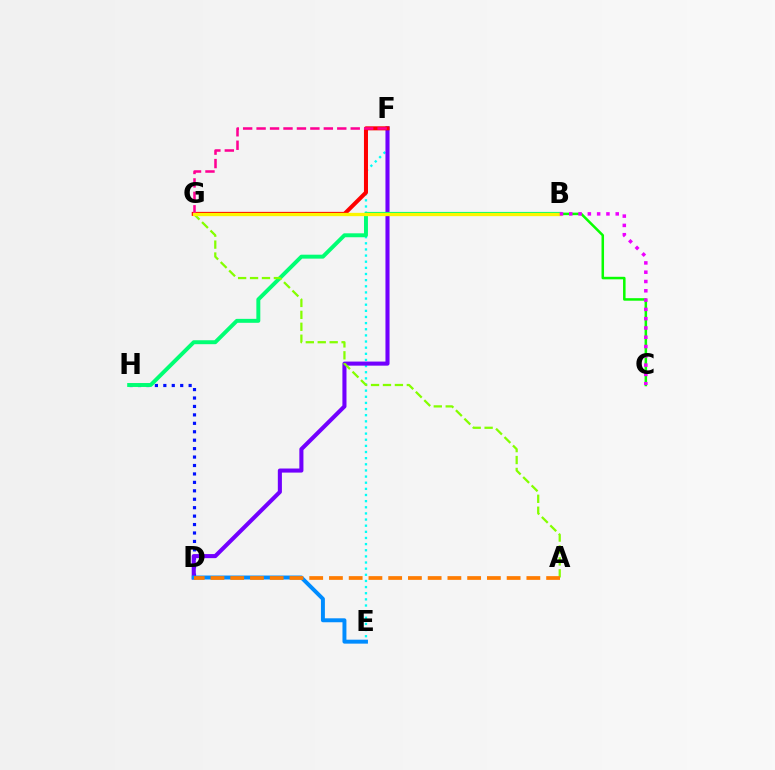{('B', 'C'): [{'color': '#08ff00', 'line_style': 'solid', 'thickness': 1.81}, {'color': '#ee00ff', 'line_style': 'dotted', 'thickness': 2.52}], ('E', 'F'): [{'color': '#00fff6', 'line_style': 'dotted', 'thickness': 1.67}], ('D', 'H'): [{'color': '#0010ff', 'line_style': 'dotted', 'thickness': 2.29}], ('D', 'F'): [{'color': '#7200ff', 'line_style': 'solid', 'thickness': 2.94}], ('B', 'H'): [{'color': '#00ff74', 'line_style': 'solid', 'thickness': 2.84}], ('A', 'G'): [{'color': '#84ff00', 'line_style': 'dashed', 'thickness': 1.62}], ('F', 'G'): [{'color': '#ff0000', 'line_style': 'solid', 'thickness': 2.9}, {'color': '#ff0094', 'line_style': 'dashed', 'thickness': 1.83}], ('D', 'E'): [{'color': '#008cff', 'line_style': 'solid', 'thickness': 2.84}], ('A', 'D'): [{'color': '#ff7c00', 'line_style': 'dashed', 'thickness': 2.68}], ('B', 'G'): [{'color': '#fcf500', 'line_style': 'solid', 'thickness': 2.38}]}